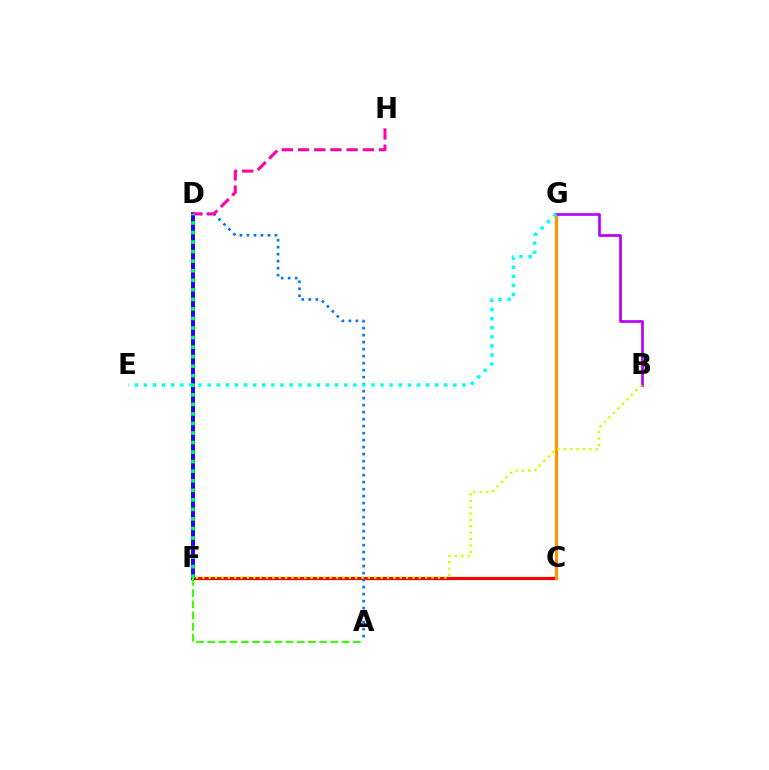{('C', 'F'): [{'color': '#ff0000', 'line_style': 'solid', 'thickness': 2.29}], ('D', 'F'): [{'color': '#2500ff', 'line_style': 'solid', 'thickness': 2.83}, {'color': '#00ff5c', 'line_style': 'dotted', 'thickness': 2.59}], ('C', 'G'): [{'color': '#ff9400', 'line_style': 'solid', 'thickness': 2.29}], ('B', 'G'): [{'color': '#b900ff', 'line_style': 'solid', 'thickness': 1.96}], ('A', 'F'): [{'color': '#3dff00', 'line_style': 'dashed', 'thickness': 1.52}], ('A', 'D'): [{'color': '#0074ff', 'line_style': 'dotted', 'thickness': 1.9}], ('B', 'F'): [{'color': '#d1ff00', 'line_style': 'dotted', 'thickness': 1.73}], ('E', 'G'): [{'color': '#00fff6', 'line_style': 'dotted', 'thickness': 2.47}], ('D', 'H'): [{'color': '#ff00ac', 'line_style': 'dashed', 'thickness': 2.2}]}